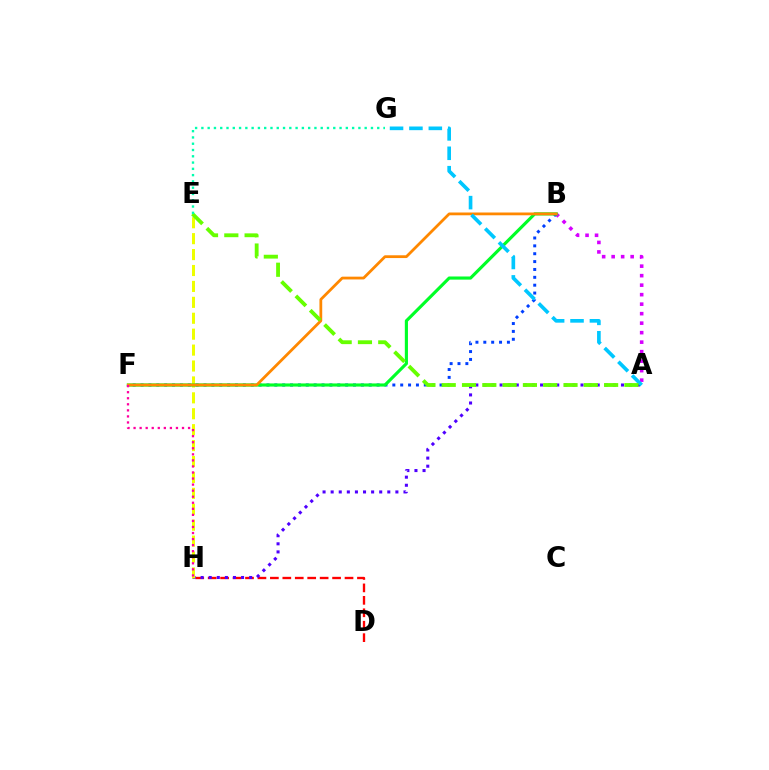{('D', 'H'): [{'color': '#ff0000', 'line_style': 'dashed', 'thickness': 1.69}], ('A', 'B'): [{'color': '#d600ff', 'line_style': 'dotted', 'thickness': 2.58}], ('A', 'H'): [{'color': '#4f00ff', 'line_style': 'dotted', 'thickness': 2.2}], ('E', 'H'): [{'color': '#eeff00', 'line_style': 'dashed', 'thickness': 2.16}], ('B', 'F'): [{'color': '#003fff', 'line_style': 'dotted', 'thickness': 2.14}, {'color': '#00ff27', 'line_style': 'solid', 'thickness': 2.26}, {'color': '#ff8800', 'line_style': 'solid', 'thickness': 2.0}], ('A', 'G'): [{'color': '#00c7ff', 'line_style': 'dashed', 'thickness': 2.63}], ('A', 'E'): [{'color': '#66ff00', 'line_style': 'dashed', 'thickness': 2.76}], ('E', 'G'): [{'color': '#00ffaf', 'line_style': 'dotted', 'thickness': 1.71}], ('F', 'H'): [{'color': '#ff00a0', 'line_style': 'dotted', 'thickness': 1.64}]}